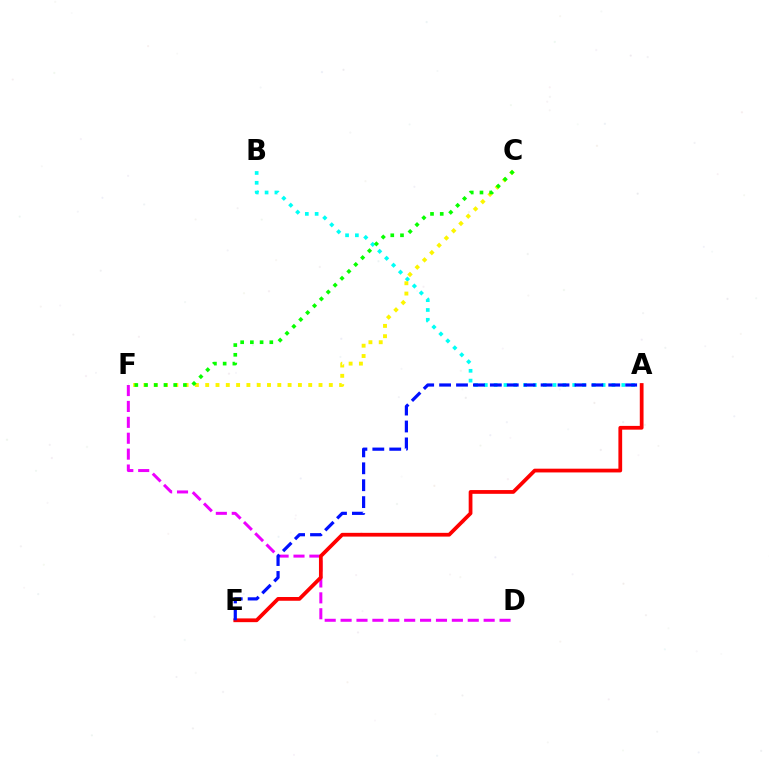{('A', 'B'): [{'color': '#00fff6', 'line_style': 'dotted', 'thickness': 2.67}], ('D', 'F'): [{'color': '#ee00ff', 'line_style': 'dashed', 'thickness': 2.16}], ('C', 'F'): [{'color': '#fcf500', 'line_style': 'dotted', 'thickness': 2.8}, {'color': '#08ff00', 'line_style': 'dotted', 'thickness': 2.64}], ('A', 'E'): [{'color': '#ff0000', 'line_style': 'solid', 'thickness': 2.7}, {'color': '#0010ff', 'line_style': 'dashed', 'thickness': 2.3}]}